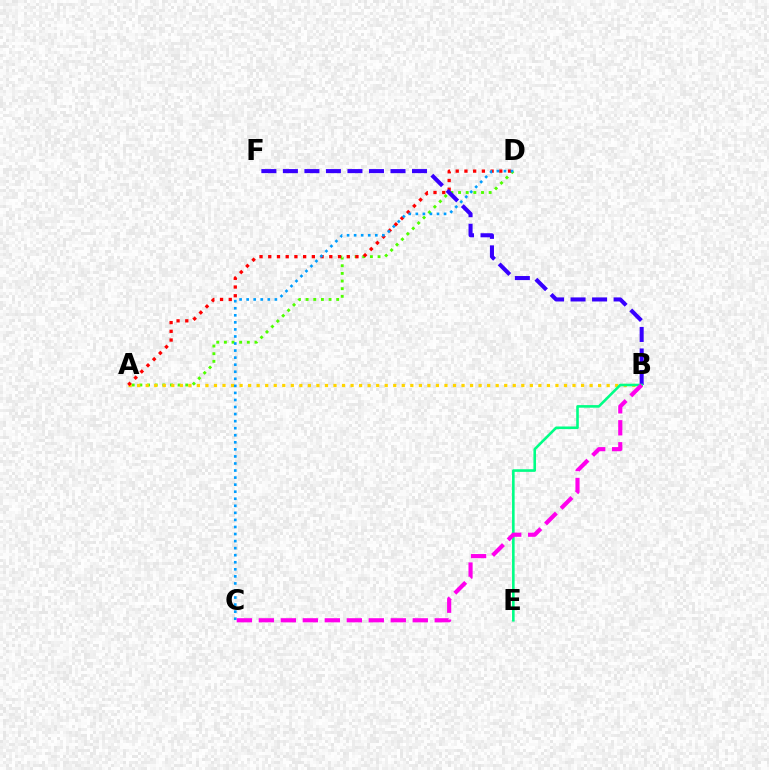{('A', 'D'): [{'color': '#4fff00', 'line_style': 'dotted', 'thickness': 2.08}, {'color': '#ff0000', 'line_style': 'dotted', 'thickness': 2.37}], ('A', 'B'): [{'color': '#ffd500', 'line_style': 'dotted', 'thickness': 2.32}], ('B', 'F'): [{'color': '#3700ff', 'line_style': 'dashed', 'thickness': 2.92}], ('B', 'E'): [{'color': '#00ff86', 'line_style': 'solid', 'thickness': 1.87}], ('C', 'D'): [{'color': '#009eff', 'line_style': 'dotted', 'thickness': 1.92}], ('B', 'C'): [{'color': '#ff00ed', 'line_style': 'dashed', 'thickness': 2.99}]}